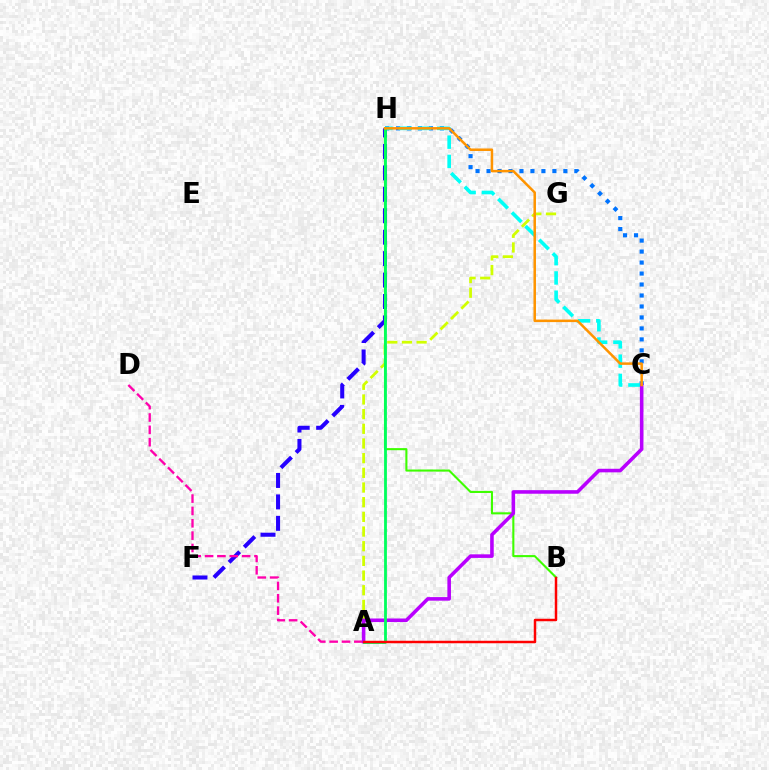{('F', 'H'): [{'color': '#2500ff', 'line_style': 'dashed', 'thickness': 2.91}], ('C', 'H'): [{'color': '#0074ff', 'line_style': 'dotted', 'thickness': 2.98}, {'color': '#00fff6', 'line_style': 'dashed', 'thickness': 2.62}, {'color': '#ff9400', 'line_style': 'solid', 'thickness': 1.81}], ('A', 'G'): [{'color': '#d1ff00', 'line_style': 'dashed', 'thickness': 1.99}], ('B', 'H'): [{'color': '#3dff00', 'line_style': 'solid', 'thickness': 1.5}], ('A', 'D'): [{'color': '#ff00ac', 'line_style': 'dashed', 'thickness': 1.68}], ('A', 'C'): [{'color': '#b900ff', 'line_style': 'solid', 'thickness': 2.57}], ('A', 'H'): [{'color': '#00ff5c', 'line_style': 'solid', 'thickness': 2.02}], ('A', 'B'): [{'color': '#ff0000', 'line_style': 'solid', 'thickness': 1.78}]}